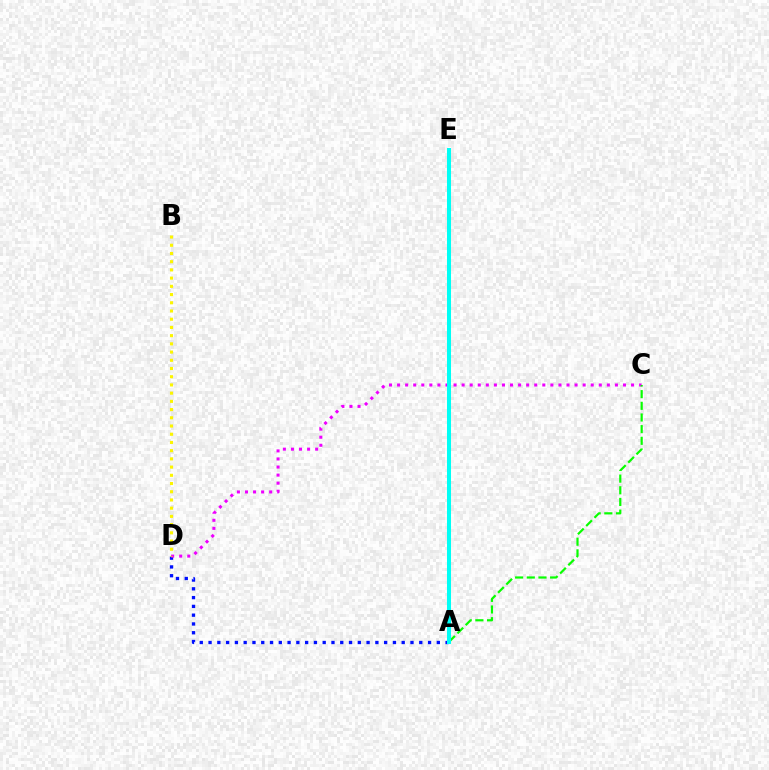{('A', 'D'): [{'color': '#0010ff', 'line_style': 'dotted', 'thickness': 2.39}], ('C', 'D'): [{'color': '#ee00ff', 'line_style': 'dotted', 'thickness': 2.19}], ('A', 'C'): [{'color': '#08ff00', 'line_style': 'dashed', 'thickness': 1.58}], ('B', 'D'): [{'color': '#fcf500', 'line_style': 'dotted', 'thickness': 2.23}], ('A', 'E'): [{'color': '#ff0000', 'line_style': 'dashed', 'thickness': 2.03}, {'color': '#00fff6', 'line_style': 'solid', 'thickness': 2.9}]}